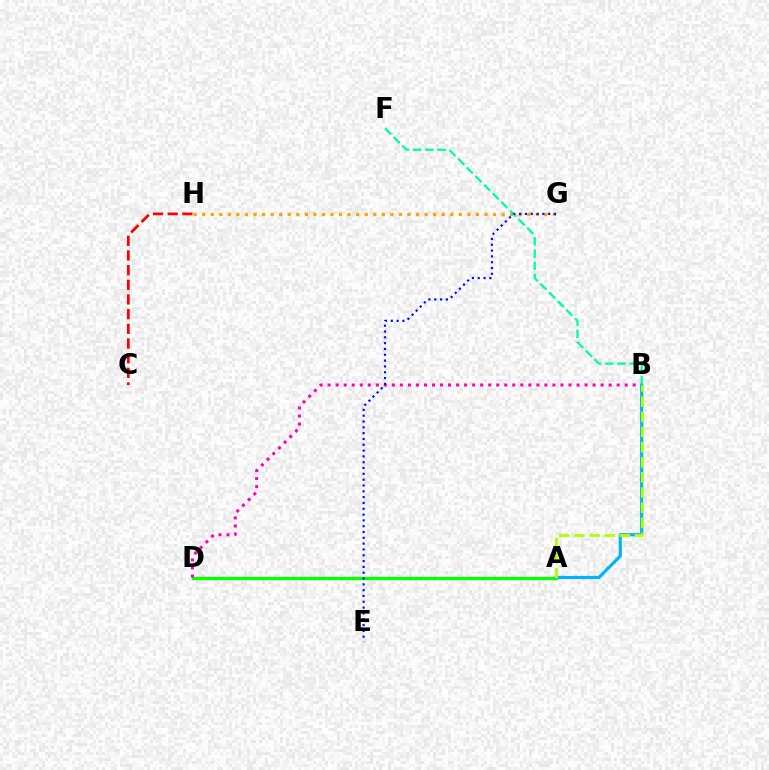{('G', 'H'): [{'color': '#ffa500', 'line_style': 'dotted', 'thickness': 2.32}], ('A', 'D'): [{'color': '#9b00ff', 'line_style': 'dotted', 'thickness': 2.1}, {'color': '#08ff00', 'line_style': 'solid', 'thickness': 2.4}], ('C', 'H'): [{'color': '#ff0000', 'line_style': 'dashed', 'thickness': 1.99}], ('B', 'D'): [{'color': '#ff00bd', 'line_style': 'dotted', 'thickness': 2.18}], ('A', 'B'): [{'color': '#00b5ff', 'line_style': 'solid', 'thickness': 2.29}, {'color': '#b3ff00', 'line_style': 'dashed', 'thickness': 2.06}], ('B', 'F'): [{'color': '#00ff9d', 'line_style': 'dashed', 'thickness': 1.66}], ('E', 'G'): [{'color': '#0010ff', 'line_style': 'dotted', 'thickness': 1.58}]}